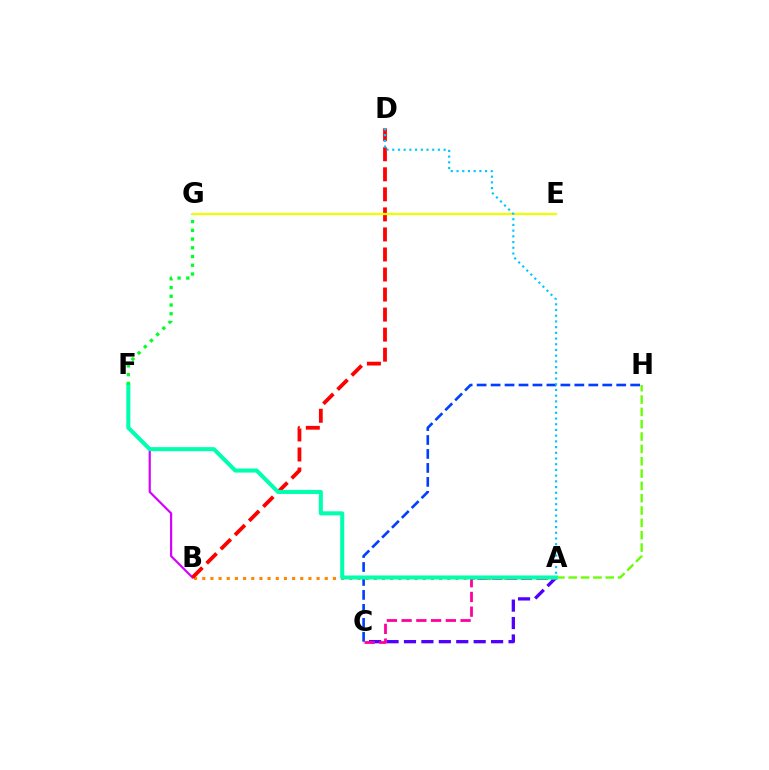{('A', 'B'): [{'color': '#ff8800', 'line_style': 'dotted', 'thickness': 2.22}], ('C', 'H'): [{'color': '#003fff', 'line_style': 'dashed', 'thickness': 1.9}], ('B', 'F'): [{'color': '#d600ff', 'line_style': 'solid', 'thickness': 1.57}], ('A', 'C'): [{'color': '#4f00ff', 'line_style': 'dashed', 'thickness': 2.37}, {'color': '#ff00a0', 'line_style': 'dashed', 'thickness': 2.0}], ('B', 'D'): [{'color': '#ff0000', 'line_style': 'dashed', 'thickness': 2.72}], ('A', 'H'): [{'color': '#66ff00', 'line_style': 'dashed', 'thickness': 1.68}], ('A', 'F'): [{'color': '#00ffaf', 'line_style': 'solid', 'thickness': 2.91}], ('F', 'G'): [{'color': '#00ff27', 'line_style': 'dotted', 'thickness': 2.37}], ('E', 'G'): [{'color': '#eeff00', 'line_style': 'solid', 'thickness': 1.62}], ('A', 'D'): [{'color': '#00c7ff', 'line_style': 'dotted', 'thickness': 1.55}]}